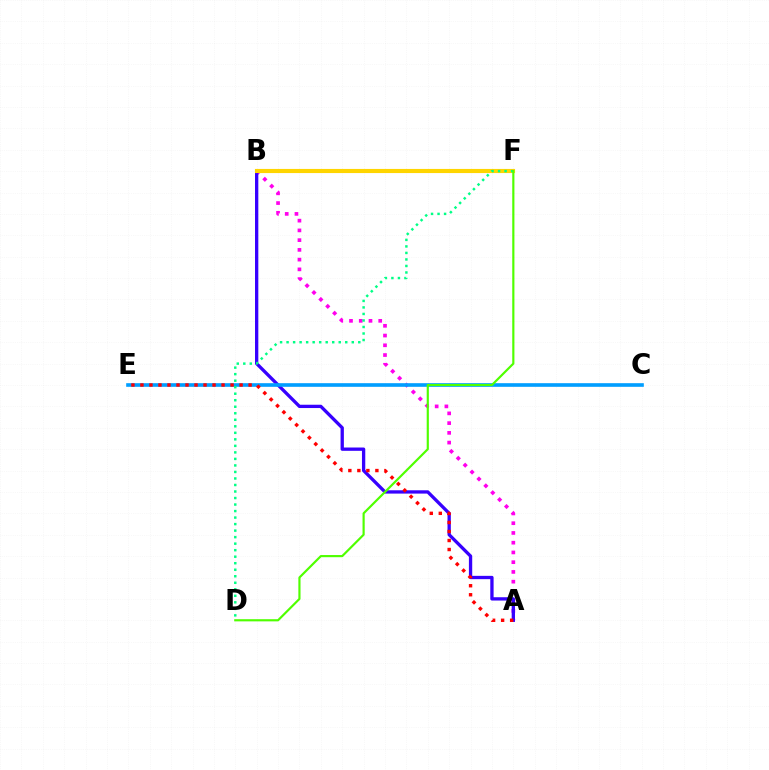{('A', 'B'): [{'color': '#ff00ed', 'line_style': 'dotted', 'thickness': 2.65}, {'color': '#3700ff', 'line_style': 'solid', 'thickness': 2.38}], ('C', 'E'): [{'color': '#009eff', 'line_style': 'solid', 'thickness': 2.62}], ('B', 'F'): [{'color': '#ffd500', 'line_style': 'solid', 'thickness': 2.97}], ('D', 'F'): [{'color': '#00ff86', 'line_style': 'dotted', 'thickness': 1.77}, {'color': '#4fff00', 'line_style': 'solid', 'thickness': 1.56}], ('A', 'E'): [{'color': '#ff0000', 'line_style': 'dotted', 'thickness': 2.45}]}